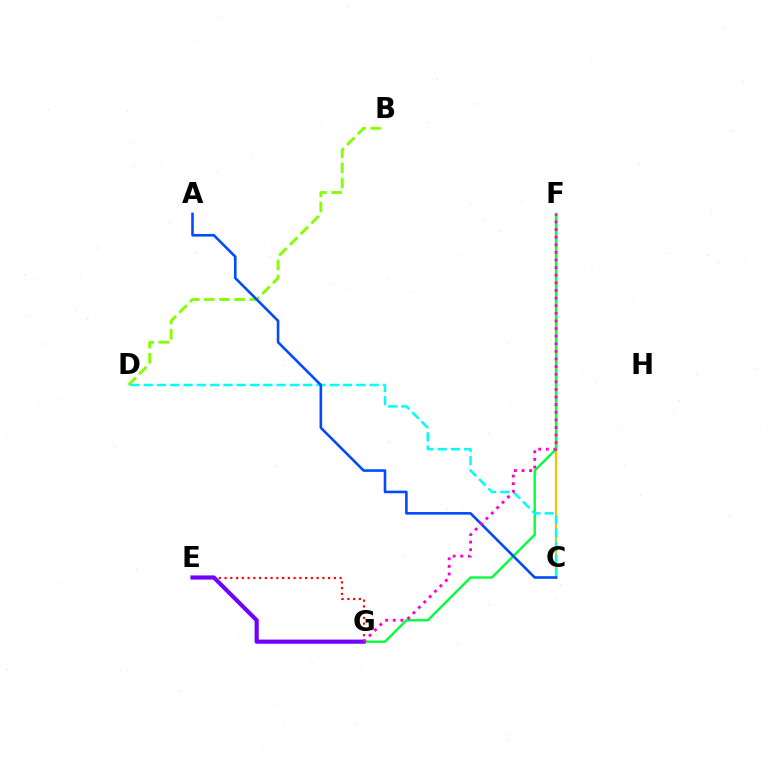{('C', 'F'): [{'color': '#ffbd00', 'line_style': 'solid', 'thickness': 1.57}], ('F', 'G'): [{'color': '#00ff39', 'line_style': 'solid', 'thickness': 1.7}, {'color': '#ff00cf', 'line_style': 'dotted', 'thickness': 2.07}], ('B', 'D'): [{'color': '#84ff00', 'line_style': 'dashed', 'thickness': 2.06}], ('E', 'G'): [{'color': '#ff0000', 'line_style': 'dotted', 'thickness': 1.56}, {'color': '#7200ff', 'line_style': 'solid', 'thickness': 3.0}], ('C', 'D'): [{'color': '#00fff6', 'line_style': 'dashed', 'thickness': 1.81}], ('A', 'C'): [{'color': '#004bff', 'line_style': 'solid', 'thickness': 1.87}]}